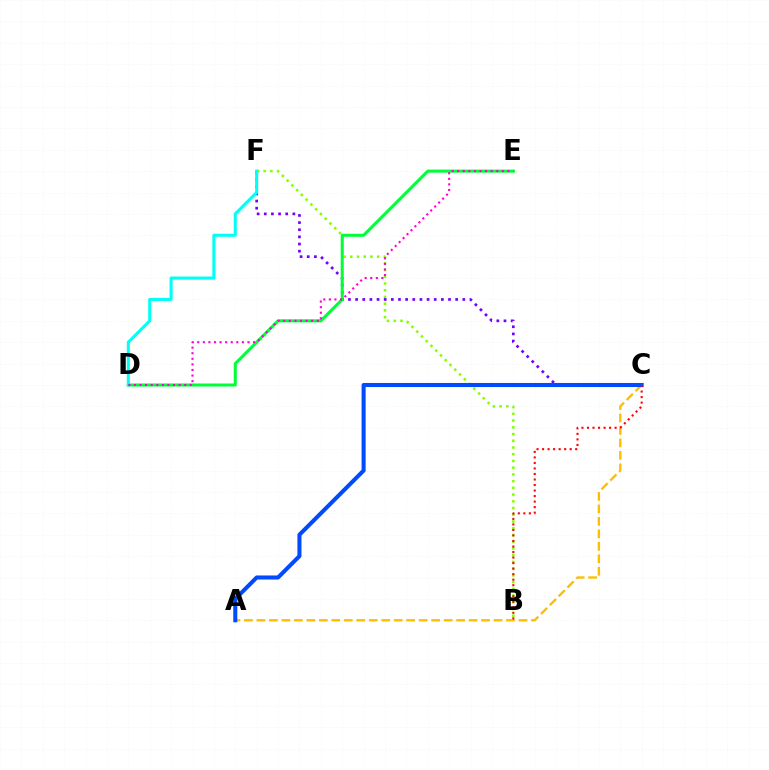{('B', 'F'): [{'color': '#84ff00', 'line_style': 'dotted', 'thickness': 1.83}], ('C', 'F'): [{'color': '#7200ff', 'line_style': 'dotted', 'thickness': 1.94}], ('A', 'C'): [{'color': '#ffbd00', 'line_style': 'dashed', 'thickness': 1.7}, {'color': '#004bff', 'line_style': 'solid', 'thickness': 2.92}], ('D', 'E'): [{'color': '#00ff39', 'line_style': 'solid', 'thickness': 2.19}, {'color': '#ff00cf', 'line_style': 'dotted', 'thickness': 1.52}], ('B', 'C'): [{'color': '#ff0000', 'line_style': 'dotted', 'thickness': 1.5}], ('D', 'F'): [{'color': '#00fff6', 'line_style': 'solid', 'thickness': 2.21}]}